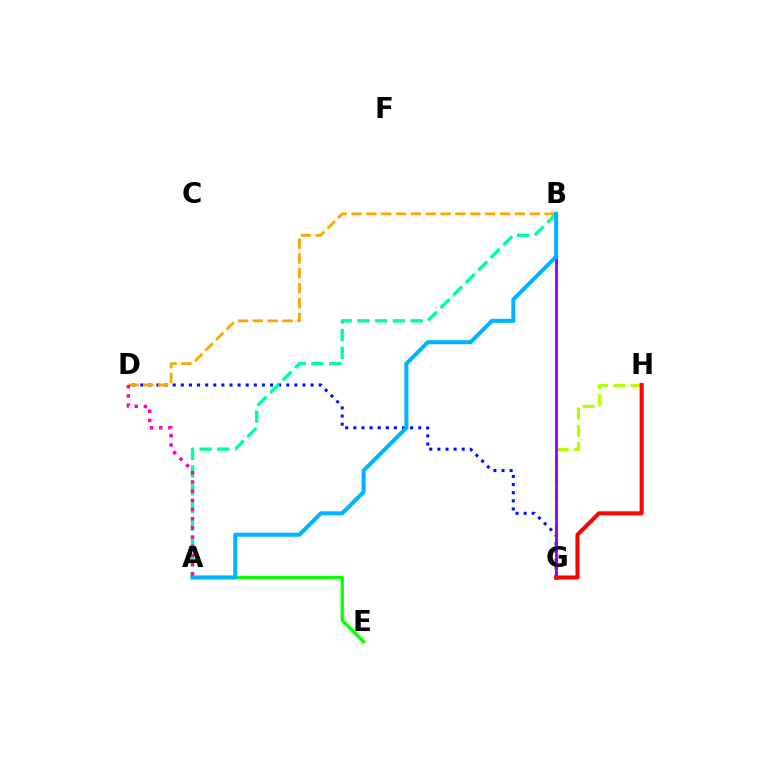{('G', 'H'): [{'color': '#b3ff00', 'line_style': 'dashed', 'thickness': 2.34}, {'color': '#ff0000', 'line_style': 'solid', 'thickness': 2.93}], ('D', 'G'): [{'color': '#0010ff', 'line_style': 'dotted', 'thickness': 2.2}], ('B', 'D'): [{'color': '#ffa500', 'line_style': 'dashed', 'thickness': 2.02}], ('A', 'E'): [{'color': '#08ff00', 'line_style': 'solid', 'thickness': 2.37}], ('A', 'B'): [{'color': '#00ff9d', 'line_style': 'dashed', 'thickness': 2.41}, {'color': '#00b5ff', 'line_style': 'solid', 'thickness': 2.92}], ('B', 'G'): [{'color': '#9b00ff', 'line_style': 'solid', 'thickness': 2.08}], ('A', 'D'): [{'color': '#ff00bd', 'line_style': 'dotted', 'thickness': 2.49}]}